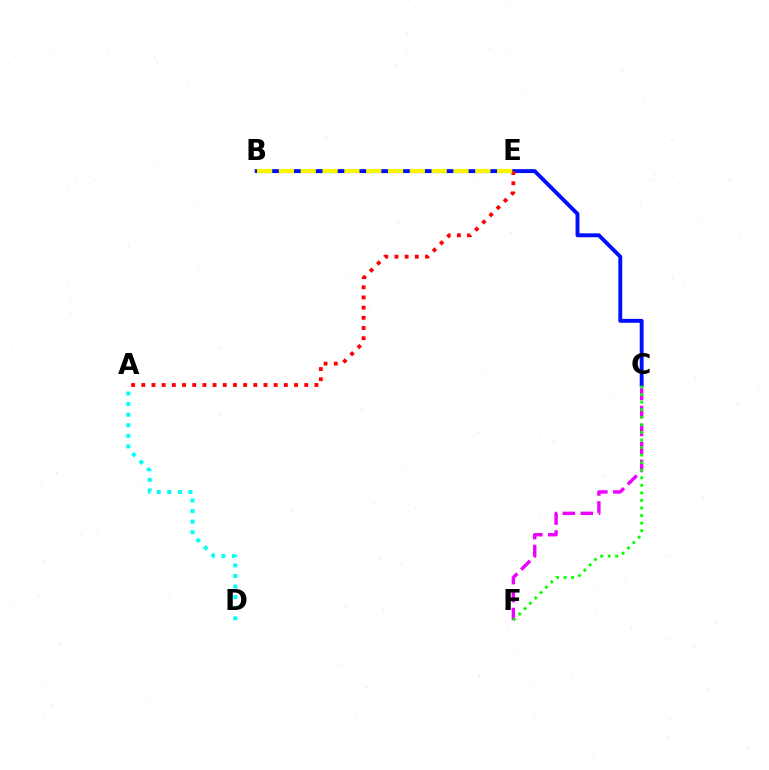{('A', 'D'): [{'color': '#00fff6', 'line_style': 'dotted', 'thickness': 2.87}], ('B', 'C'): [{'color': '#0010ff', 'line_style': 'solid', 'thickness': 2.81}], ('A', 'E'): [{'color': '#ff0000', 'line_style': 'dotted', 'thickness': 2.77}], ('C', 'F'): [{'color': '#ee00ff', 'line_style': 'dashed', 'thickness': 2.44}, {'color': '#08ff00', 'line_style': 'dotted', 'thickness': 2.05}], ('B', 'E'): [{'color': '#fcf500', 'line_style': 'dashed', 'thickness': 2.96}]}